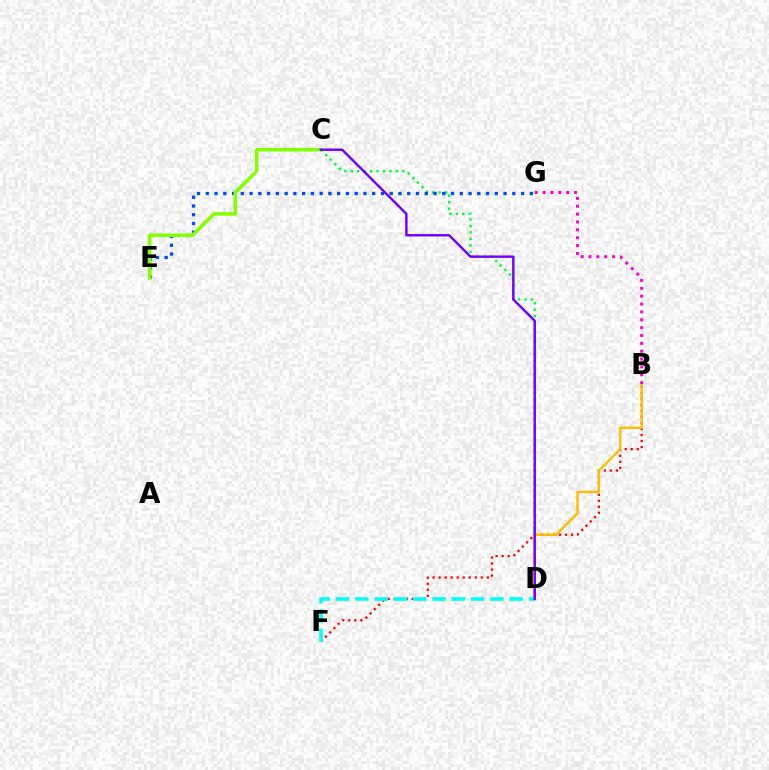{('C', 'D'): [{'color': '#00ff39', 'line_style': 'dotted', 'thickness': 1.75}, {'color': '#7200ff', 'line_style': 'solid', 'thickness': 1.75}], ('B', 'F'): [{'color': '#ff0000', 'line_style': 'dotted', 'thickness': 1.64}], ('E', 'G'): [{'color': '#004bff', 'line_style': 'dotted', 'thickness': 2.38}], ('B', 'D'): [{'color': '#ffbd00', 'line_style': 'solid', 'thickness': 1.72}], ('C', 'E'): [{'color': '#84ff00', 'line_style': 'solid', 'thickness': 2.55}], ('D', 'F'): [{'color': '#00fff6', 'line_style': 'dashed', 'thickness': 2.62}], ('B', 'G'): [{'color': '#ff00cf', 'line_style': 'dotted', 'thickness': 2.14}]}